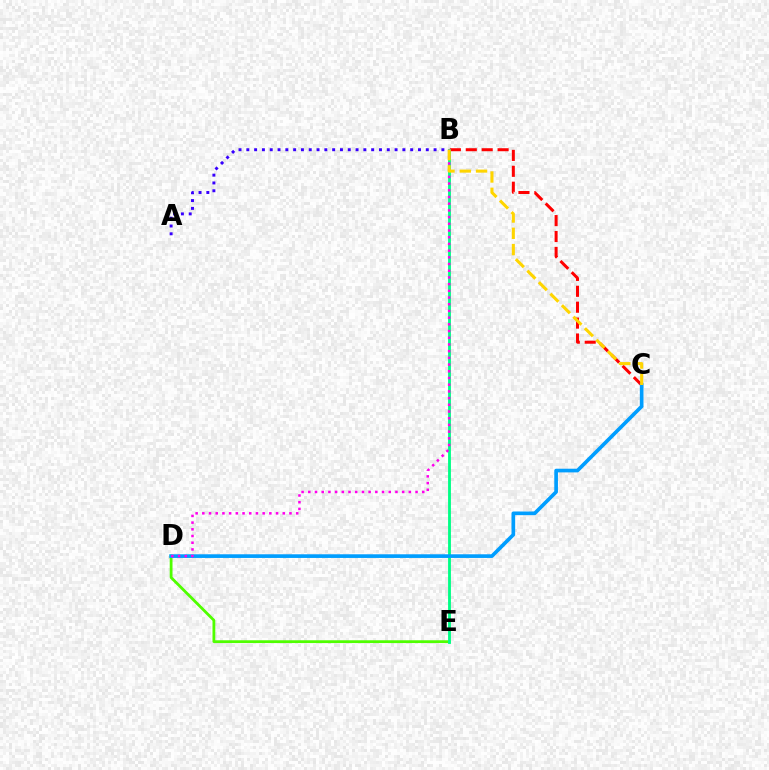{('D', 'E'): [{'color': '#4fff00', 'line_style': 'solid', 'thickness': 2.01}], ('B', 'C'): [{'color': '#ff0000', 'line_style': 'dashed', 'thickness': 2.16}, {'color': '#ffd500', 'line_style': 'dashed', 'thickness': 2.21}], ('B', 'E'): [{'color': '#00ff86', 'line_style': 'solid', 'thickness': 2.05}], ('C', 'D'): [{'color': '#009eff', 'line_style': 'solid', 'thickness': 2.64}], ('B', 'D'): [{'color': '#ff00ed', 'line_style': 'dotted', 'thickness': 1.82}], ('A', 'B'): [{'color': '#3700ff', 'line_style': 'dotted', 'thickness': 2.12}]}